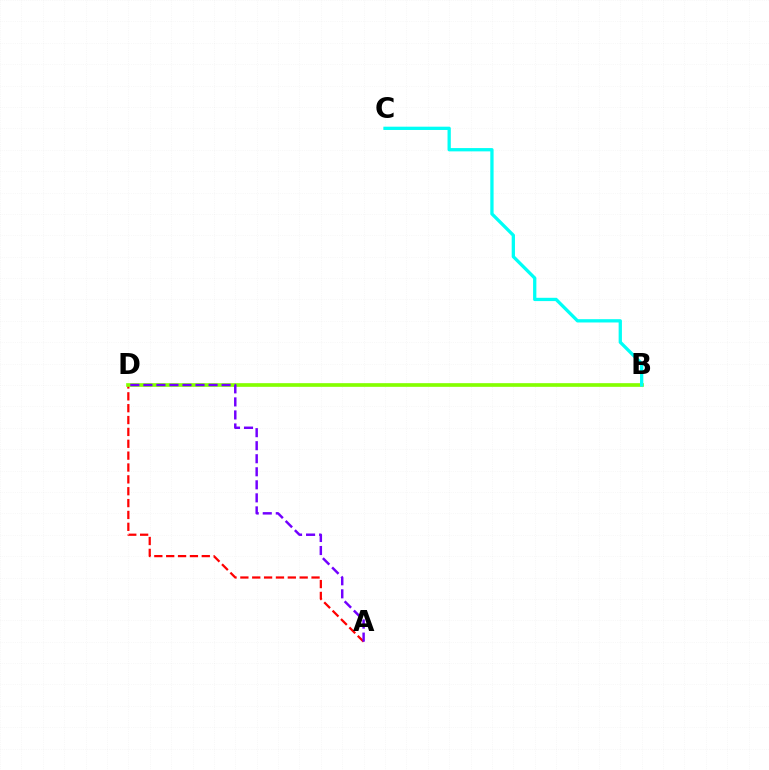{('A', 'D'): [{'color': '#ff0000', 'line_style': 'dashed', 'thickness': 1.61}, {'color': '#7200ff', 'line_style': 'dashed', 'thickness': 1.77}], ('B', 'D'): [{'color': '#84ff00', 'line_style': 'solid', 'thickness': 2.64}], ('B', 'C'): [{'color': '#00fff6', 'line_style': 'solid', 'thickness': 2.37}]}